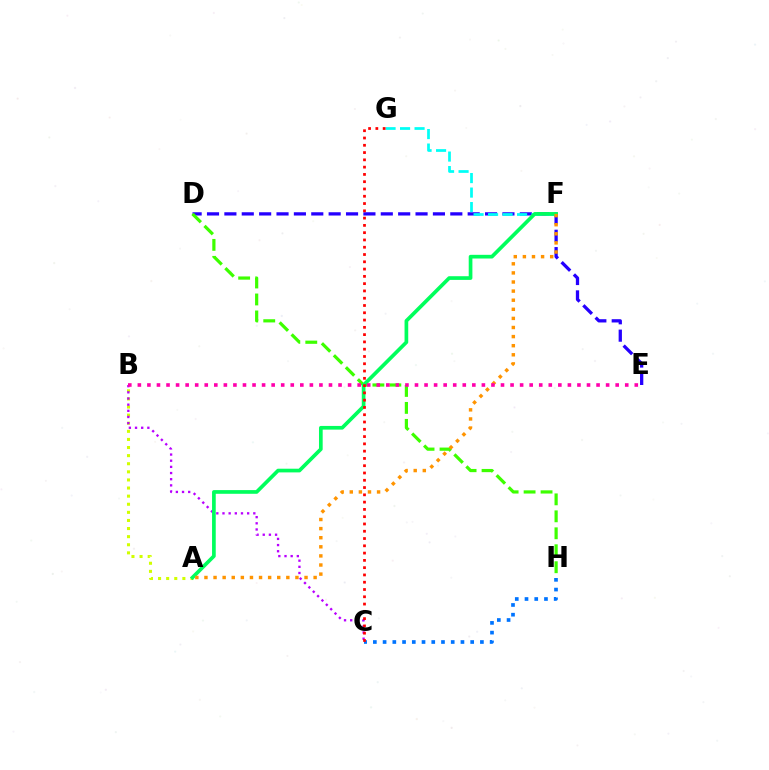{('D', 'E'): [{'color': '#2500ff', 'line_style': 'dashed', 'thickness': 2.36}], ('D', 'H'): [{'color': '#3dff00', 'line_style': 'dashed', 'thickness': 2.3}], ('A', 'B'): [{'color': '#d1ff00', 'line_style': 'dotted', 'thickness': 2.2}], ('F', 'G'): [{'color': '#00fff6', 'line_style': 'dashed', 'thickness': 1.97}], ('B', 'C'): [{'color': '#b900ff', 'line_style': 'dotted', 'thickness': 1.67}], ('C', 'H'): [{'color': '#0074ff', 'line_style': 'dotted', 'thickness': 2.64}], ('A', 'F'): [{'color': '#00ff5c', 'line_style': 'solid', 'thickness': 2.65}, {'color': '#ff9400', 'line_style': 'dotted', 'thickness': 2.47}], ('C', 'G'): [{'color': '#ff0000', 'line_style': 'dotted', 'thickness': 1.98}], ('B', 'E'): [{'color': '#ff00ac', 'line_style': 'dotted', 'thickness': 2.6}]}